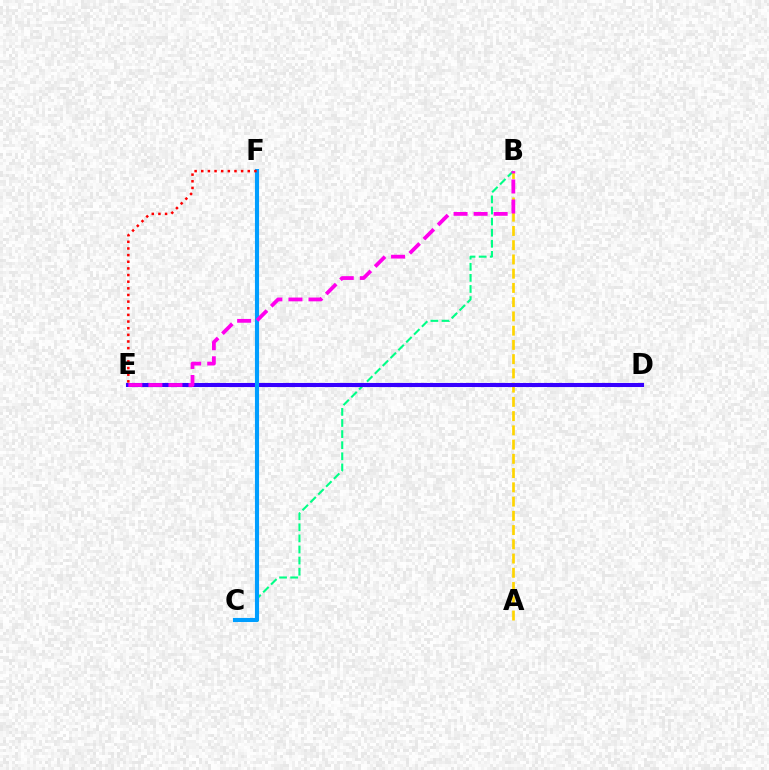{('A', 'B'): [{'color': '#ffd500', 'line_style': 'dashed', 'thickness': 1.94}], ('B', 'C'): [{'color': '#00ff86', 'line_style': 'dashed', 'thickness': 1.51}], ('D', 'E'): [{'color': '#3700ff', 'line_style': 'solid', 'thickness': 2.94}], ('C', 'F'): [{'color': '#4fff00', 'line_style': 'solid', 'thickness': 2.7}, {'color': '#009eff', 'line_style': 'solid', 'thickness': 2.96}], ('E', 'F'): [{'color': '#ff0000', 'line_style': 'dotted', 'thickness': 1.81}], ('B', 'E'): [{'color': '#ff00ed', 'line_style': 'dashed', 'thickness': 2.72}]}